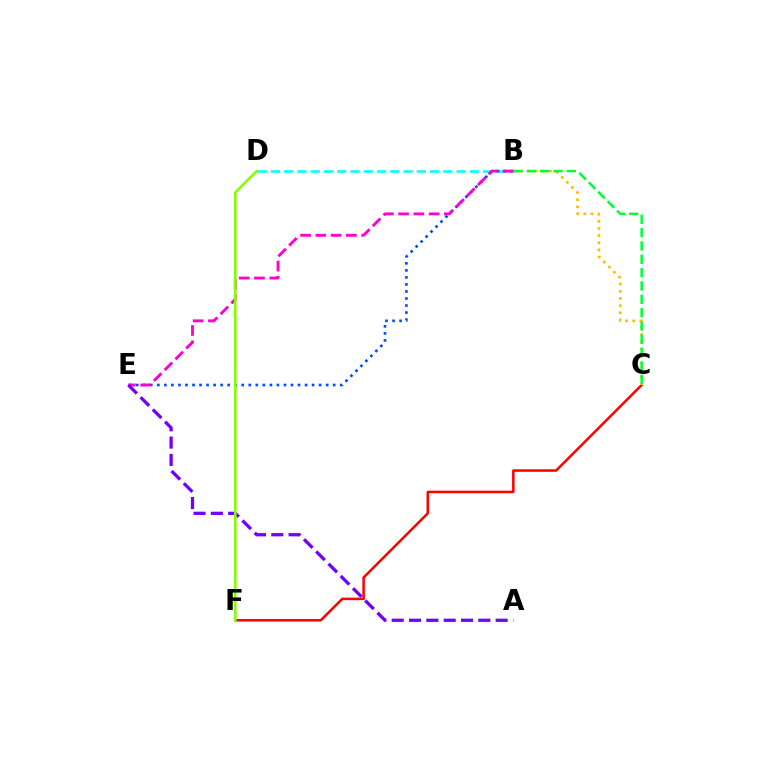{('B', 'D'): [{'color': '#00fff6', 'line_style': 'dashed', 'thickness': 1.8}], ('C', 'F'): [{'color': '#ff0000', 'line_style': 'solid', 'thickness': 1.82}], ('B', 'C'): [{'color': '#ffbd00', 'line_style': 'dotted', 'thickness': 1.95}, {'color': '#00ff39', 'line_style': 'dashed', 'thickness': 1.81}], ('B', 'E'): [{'color': '#004bff', 'line_style': 'dotted', 'thickness': 1.91}, {'color': '#ff00cf', 'line_style': 'dashed', 'thickness': 2.07}], ('A', 'E'): [{'color': '#7200ff', 'line_style': 'dashed', 'thickness': 2.35}], ('D', 'F'): [{'color': '#84ff00', 'line_style': 'solid', 'thickness': 1.84}]}